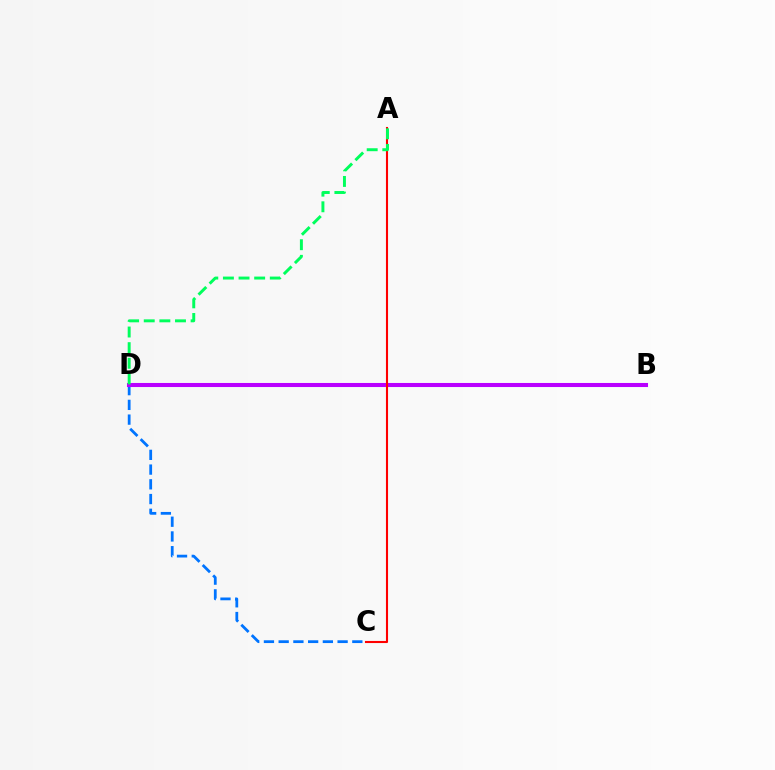{('C', 'D'): [{'color': '#0074ff', 'line_style': 'dashed', 'thickness': 2.0}], ('B', 'D'): [{'color': '#d1ff00', 'line_style': 'dashed', 'thickness': 2.78}, {'color': '#b900ff', 'line_style': 'solid', 'thickness': 2.92}], ('A', 'C'): [{'color': '#ff0000', 'line_style': 'solid', 'thickness': 1.51}], ('A', 'D'): [{'color': '#00ff5c', 'line_style': 'dashed', 'thickness': 2.12}]}